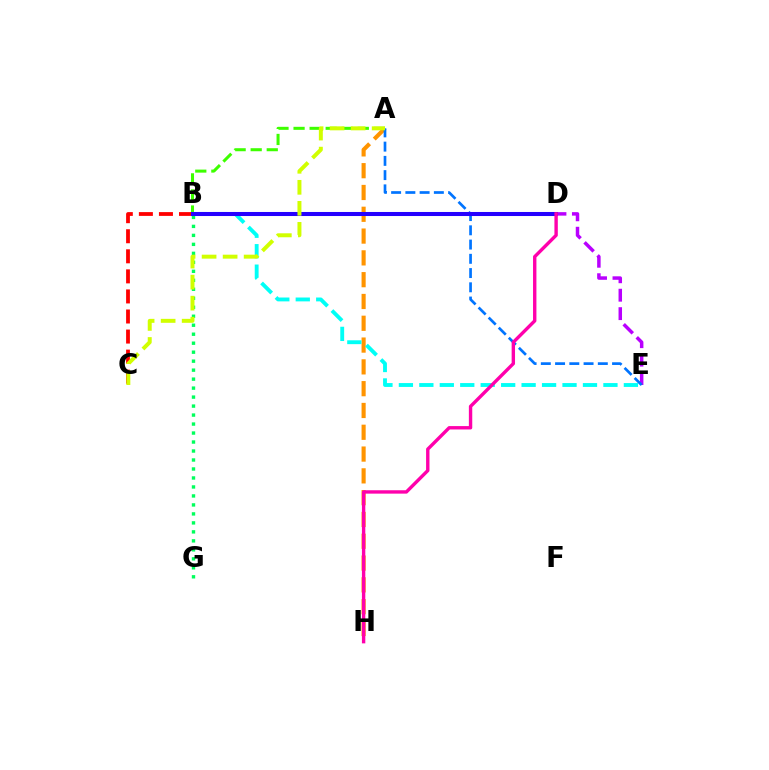{('B', 'E'): [{'color': '#b900ff', 'line_style': 'dashed', 'thickness': 2.51}, {'color': '#00fff6', 'line_style': 'dashed', 'thickness': 2.78}], ('B', 'G'): [{'color': '#00ff5c', 'line_style': 'dotted', 'thickness': 2.44}], ('A', 'B'): [{'color': '#3dff00', 'line_style': 'dashed', 'thickness': 2.18}], ('A', 'H'): [{'color': '#ff9400', 'line_style': 'dashed', 'thickness': 2.96}], ('A', 'E'): [{'color': '#0074ff', 'line_style': 'dashed', 'thickness': 1.94}], ('B', 'C'): [{'color': '#ff0000', 'line_style': 'dashed', 'thickness': 2.73}], ('B', 'D'): [{'color': '#2500ff', 'line_style': 'solid', 'thickness': 2.91}], ('A', 'C'): [{'color': '#d1ff00', 'line_style': 'dashed', 'thickness': 2.86}], ('D', 'H'): [{'color': '#ff00ac', 'line_style': 'solid', 'thickness': 2.44}]}